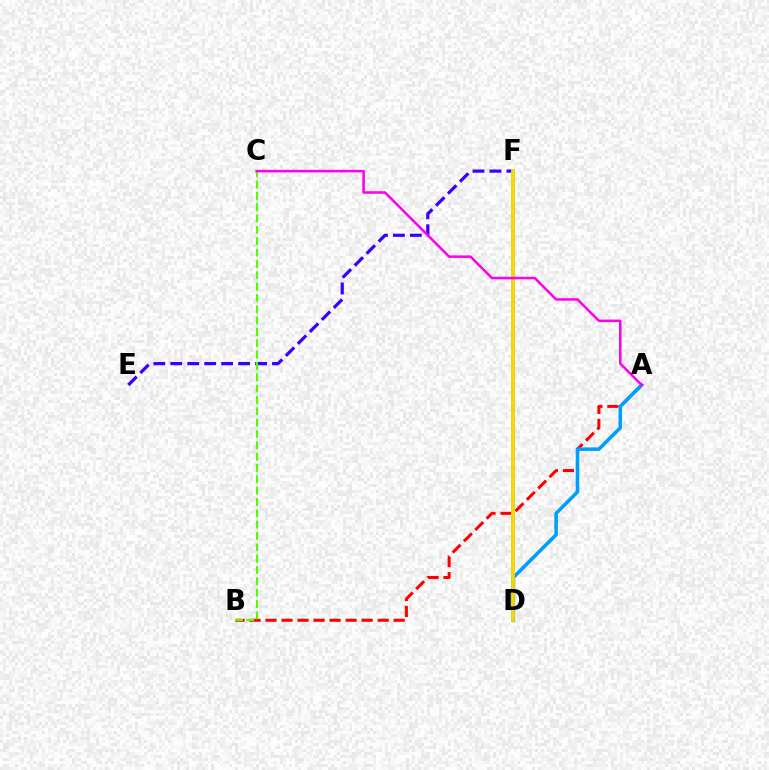{('E', 'F'): [{'color': '#3700ff', 'line_style': 'dashed', 'thickness': 2.3}], ('A', 'B'): [{'color': '#ff0000', 'line_style': 'dashed', 'thickness': 2.18}], ('D', 'F'): [{'color': '#00ff86', 'line_style': 'solid', 'thickness': 2.53}, {'color': '#ffd500', 'line_style': 'solid', 'thickness': 2.59}], ('A', 'D'): [{'color': '#009eff', 'line_style': 'solid', 'thickness': 2.56}], ('B', 'C'): [{'color': '#4fff00', 'line_style': 'dashed', 'thickness': 1.54}], ('A', 'C'): [{'color': '#ff00ed', 'line_style': 'solid', 'thickness': 1.82}]}